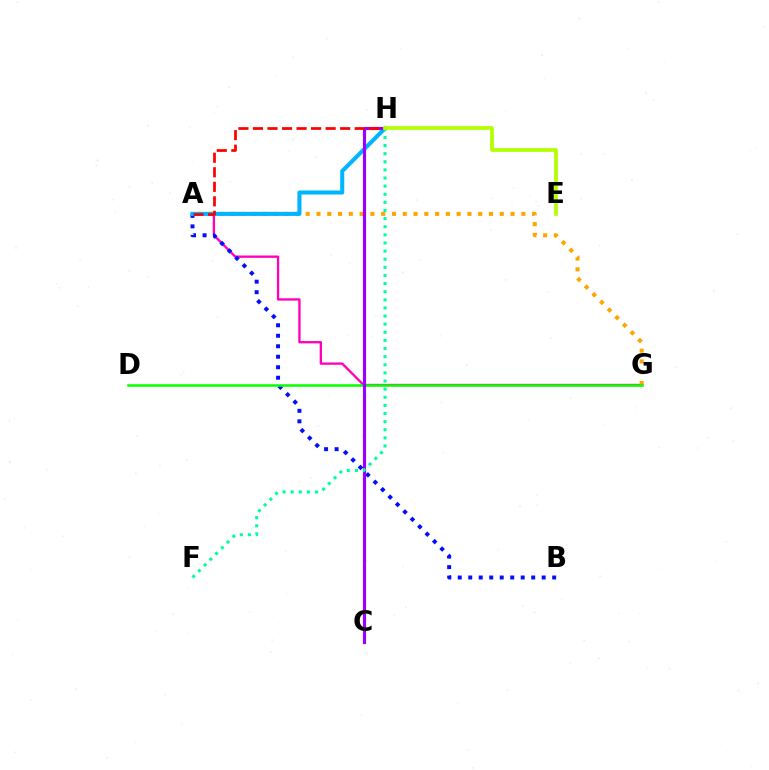{('A', 'G'): [{'color': '#ff00bd', 'line_style': 'solid', 'thickness': 1.68}, {'color': '#ffa500', 'line_style': 'dotted', 'thickness': 2.93}], ('A', 'B'): [{'color': '#0010ff', 'line_style': 'dotted', 'thickness': 2.85}], ('A', 'H'): [{'color': '#00b5ff', 'line_style': 'solid', 'thickness': 2.92}, {'color': '#ff0000', 'line_style': 'dashed', 'thickness': 1.97}], ('D', 'G'): [{'color': '#08ff00', 'line_style': 'solid', 'thickness': 1.83}], ('C', 'H'): [{'color': '#9b00ff', 'line_style': 'solid', 'thickness': 2.26}], ('F', 'H'): [{'color': '#00ff9d', 'line_style': 'dotted', 'thickness': 2.21}], ('E', 'H'): [{'color': '#b3ff00', 'line_style': 'solid', 'thickness': 2.67}]}